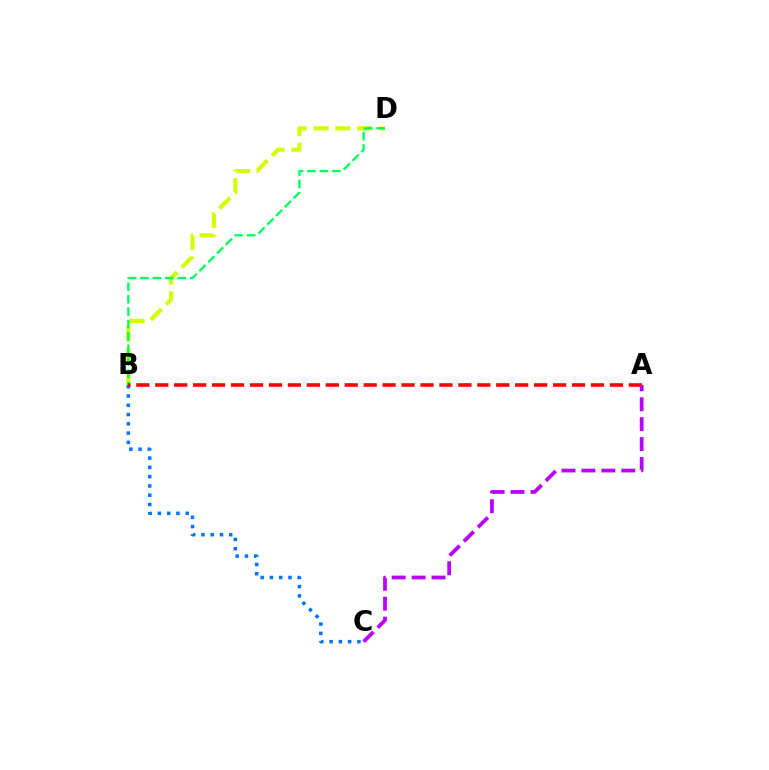{('B', 'C'): [{'color': '#0074ff', 'line_style': 'dotted', 'thickness': 2.52}], ('B', 'D'): [{'color': '#d1ff00', 'line_style': 'dashed', 'thickness': 2.96}, {'color': '#00ff5c', 'line_style': 'dashed', 'thickness': 1.69}], ('A', 'B'): [{'color': '#ff0000', 'line_style': 'dashed', 'thickness': 2.57}], ('A', 'C'): [{'color': '#b900ff', 'line_style': 'dashed', 'thickness': 2.71}]}